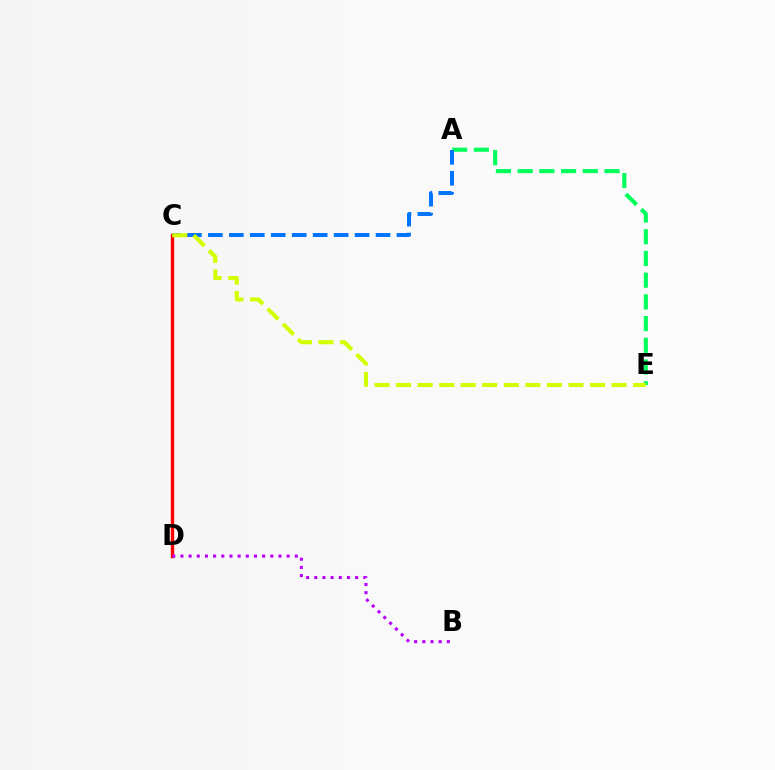{('A', 'E'): [{'color': '#00ff5c', 'line_style': 'dashed', 'thickness': 2.95}], ('A', 'C'): [{'color': '#0074ff', 'line_style': 'dashed', 'thickness': 2.85}], ('C', 'D'): [{'color': '#ff0000', 'line_style': 'solid', 'thickness': 2.43}], ('C', 'E'): [{'color': '#d1ff00', 'line_style': 'dashed', 'thickness': 2.93}], ('B', 'D'): [{'color': '#b900ff', 'line_style': 'dotted', 'thickness': 2.22}]}